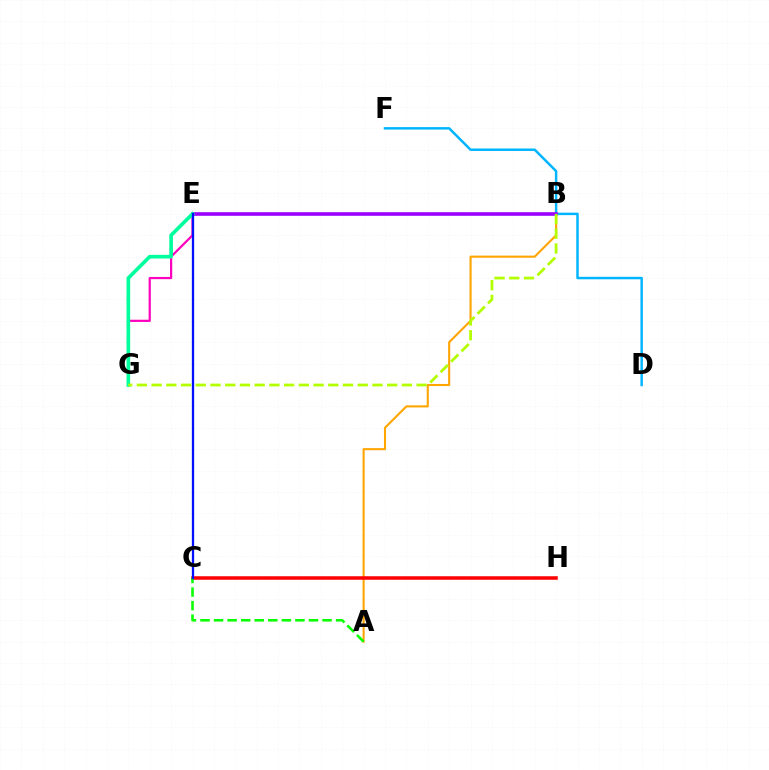{('E', 'G'): [{'color': '#ff00bd', 'line_style': 'solid', 'thickness': 1.59}, {'color': '#00ff9d', 'line_style': 'solid', 'thickness': 2.64}], ('A', 'B'): [{'color': '#ffa500', 'line_style': 'solid', 'thickness': 1.51}], ('C', 'H'): [{'color': '#ff0000', 'line_style': 'solid', 'thickness': 2.53}], ('D', 'F'): [{'color': '#00b5ff', 'line_style': 'solid', 'thickness': 1.78}], ('B', 'E'): [{'color': '#9b00ff', 'line_style': 'solid', 'thickness': 2.6}], ('A', 'C'): [{'color': '#08ff00', 'line_style': 'dashed', 'thickness': 1.84}], ('C', 'E'): [{'color': '#0010ff', 'line_style': 'solid', 'thickness': 1.64}], ('B', 'G'): [{'color': '#b3ff00', 'line_style': 'dashed', 'thickness': 2.0}]}